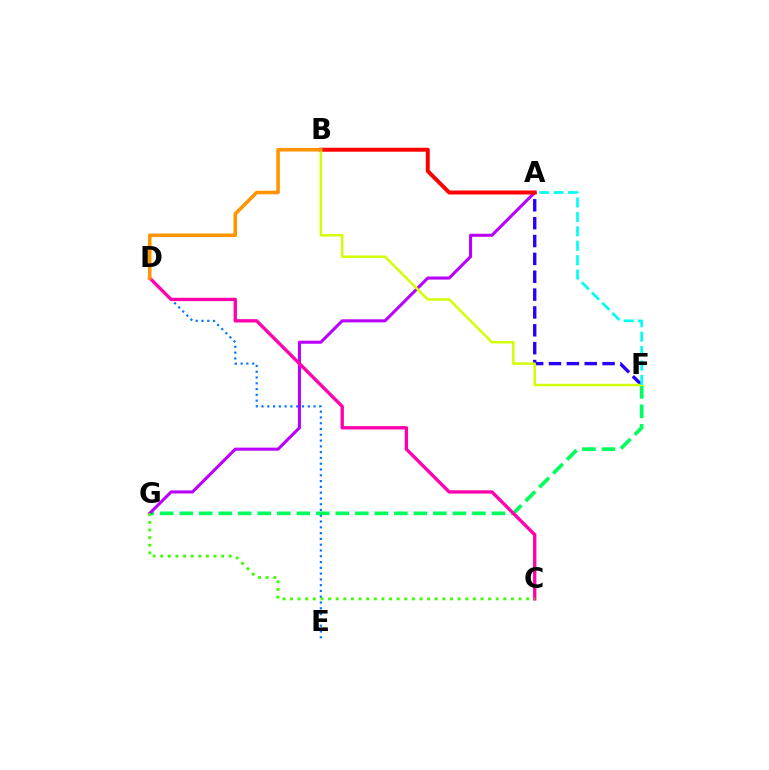{('F', 'G'): [{'color': '#00ff5c', 'line_style': 'dashed', 'thickness': 2.65}], ('D', 'E'): [{'color': '#0074ff', 'line_style': 'dotted', 'thickness': 1.57}], ('A', 'F'): [{'color': '#2500ff', 'line_style': 'dashed', 'thickness': 2.43}, {'color': '#00fff6', 'line_style': 'dashed', 'thickness': 1.96}], ('A', 'G'): [{'color': '#b900ff', 'line_style': 'solid', 'thickness': 2.2}], ('C', 'D'): [{'color': '#ff00ac', 'line_style': 'solid', 'thickness': 2.4}], ('A', 'B'): [{'color': '#ff0000', 'line_style': 'solid', 'thickness': 2.85}], ('B', 'F'): [{'color': '#d1ff00', 'line_style': 'solid', 'thickness': 1.77}], ('C', 'G'): [{'color': '#3dff00', 'line_style': 'dotted', 'thickness': 2.07}], ('B', 'D'): [{'color': '#ff9400', 'line_style': 'solid', 'thickness': 2.57}]}